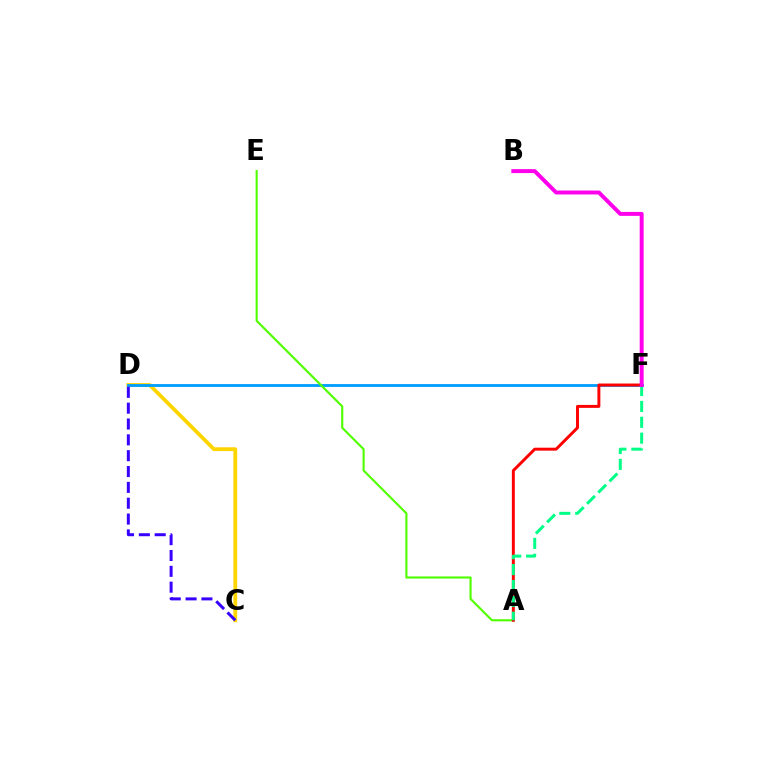{('C', 'D'): [{'color': '#ffd500', 'line_style': 'solid', 'thickness': 2.75}, {'color': '#3700ff', 'line_style': 'dashed', 'thickness': 2.15}], ('D', 'F'): [{'color': '#009eff', 'line_style': 'solid', 'thickness': 2.04}], ('A', 'E'): [{'color': '#4fff00', 'line_style': 'solid', 'thickness': 1.53}], ('A', 'F'): [{'color': '#ff0000', 'line_style': 'solid', 'thickness': 2.13}, {'color': '#00ff86', 'line_style': 'dashed', 'thickness': 2.16}], ('B', 'F'): [{'color': '#ff00ed', 'line_style': 'solid', 'thickness': 2.84}]}